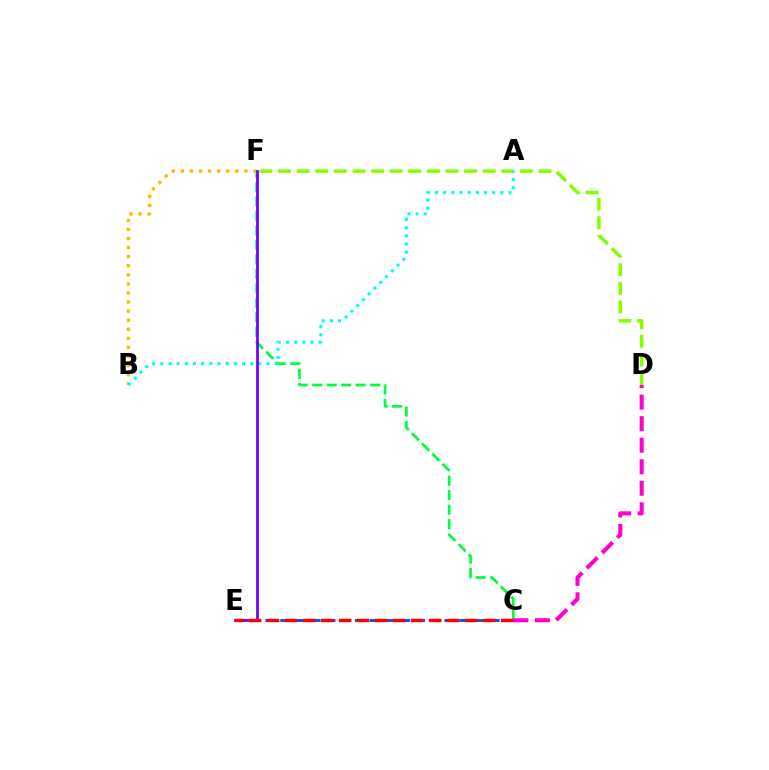{('C', 'E'): [{'color': '#004bff', 'line_style': 'dashed', 'thickness': 2.03}, {'color': '#ff0000', 'line_style': 'dashed', 'thickness': 2.45}], ('C', 'F'): [{'color': '#00ff39', 'line_style': 'dashed', 'thickness': 1.97}], ('B', 'F'): [{'color': '#ffbd00', 'line_style': 'dotted', 'thickness': 2.47}], ('D', 'F'): [{'color': '#84ff00', 'line_style': 'dashed', 'thickness': 2.53}], ('A', 'B'): [{'color': '#00fff6', 'line_style': 'dotted', 'thickness': 2.22}], ('C', 'D'): [{'color': '#ff00cf', 'line_style': 'dashed', 'thickness': 2.92}], ('E', 'F'): [{'color': '#7200ff', 'line_style': 'solid', 'thickness': 1.98}]}